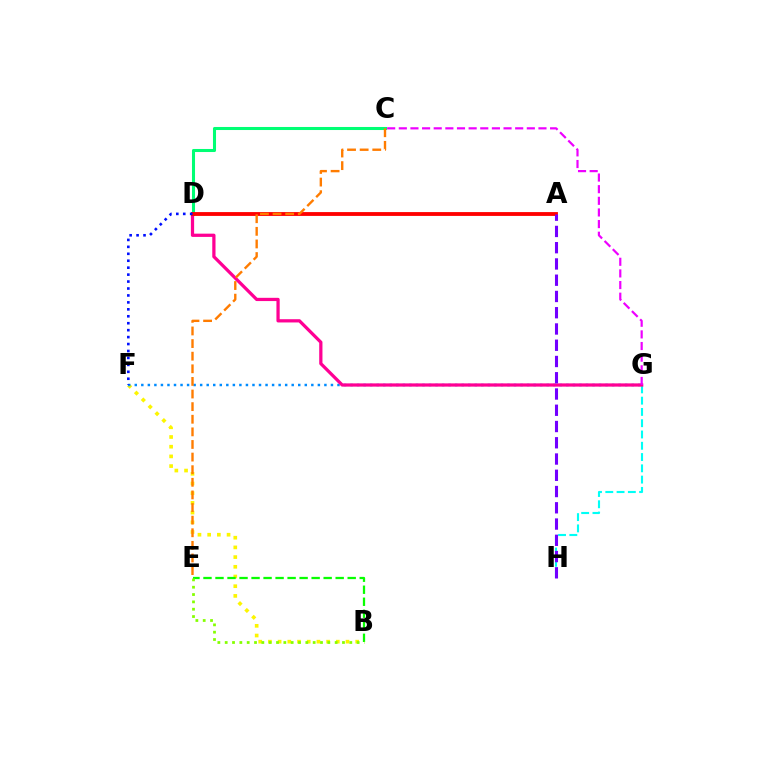{('G', 'H'): [{'color': '#00fff6', 'line_style': 'dashed', 'thickness': 1.53}], ('C', 'D'): [{'color': '#00ff74', 'line_style': 'solid', 'thickness': 2.2}], ('B', 'F'): [{'color': '#fcf500', 'line_style': 'dotted', 'thickness': 2.63}], ('F', 'G'): [{'color': '#008cff', 'line_style': 'dotted', 'thickness': 1.78}], ('D', 'G'): [{'color': '#ff0094', 'line_style': 'solid', 'thickness': 2.34}], ('A', 'D'): [{'color': '#ff0000', 'line_style': 'solid', 'thickness': 2.76}], ('D', 'F'): [{'color': '#0010ff', 'line_style': 'dotted', 'thickness': 1.89}], ('B', 'E'): [{'color': '#08ff00', 'line_style': 'dashed', 'thickness': 1.63}, {'color': '#84ff00', 'line_style': 'dotted', 'thickness': 1.99}], ('C', 'G'): [{'color': '#ee00ff', 'line_style': 'dashed', 'thickness': 1.58}], ('A', 'H'): [{'color': '#7200ff', 'line_style': 'dashed', 'thickness': 2.21}], ('C', 'E'): [{'color': '#ff7c00', 'line_style': 'dashed', 'thickness': 1.71}]}